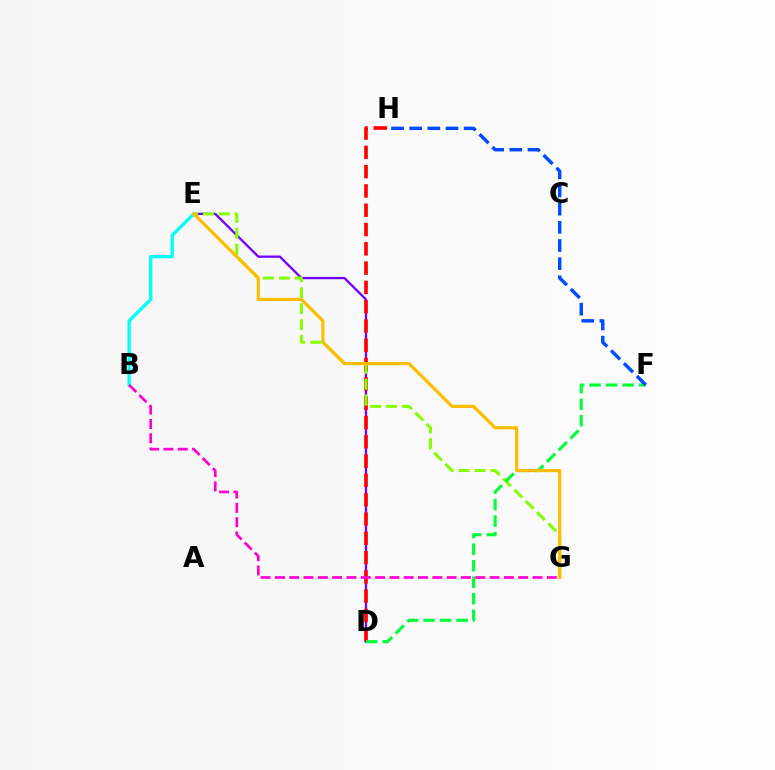{('D', 'E'): [{'color': '#7200ff', 'line_style': 'solid', 'thickness': 1.66}], ('D', 'H'): [{'color': '#ff0000', 'line_style': 'dashed', 'thickness': 2.62}], ('E', 'G'): [{'color': '#84ff00', 'line_style': 'dashed', 'thickness': 2.16}, {'color': '#ffbd00', 'line_style': 'solid', 'thickness': 2.31}], ('D', 'F'): [{'color': '#00ff39', 'line_style': 'dashed', 'thickness': 2.25}], ('F', 'H'): [{'color': '#004bff', 'line_style': 'dashed', 'thickness': 2.47}], ('B', 'E'): [{'color': '#00fff6', 'line_style': 'solid', 'thickness': 2.4}], ('B', 'G'): [{'color': '#ff00cf', 'line_style': 'dashed', 'thickness': 1.94}]}